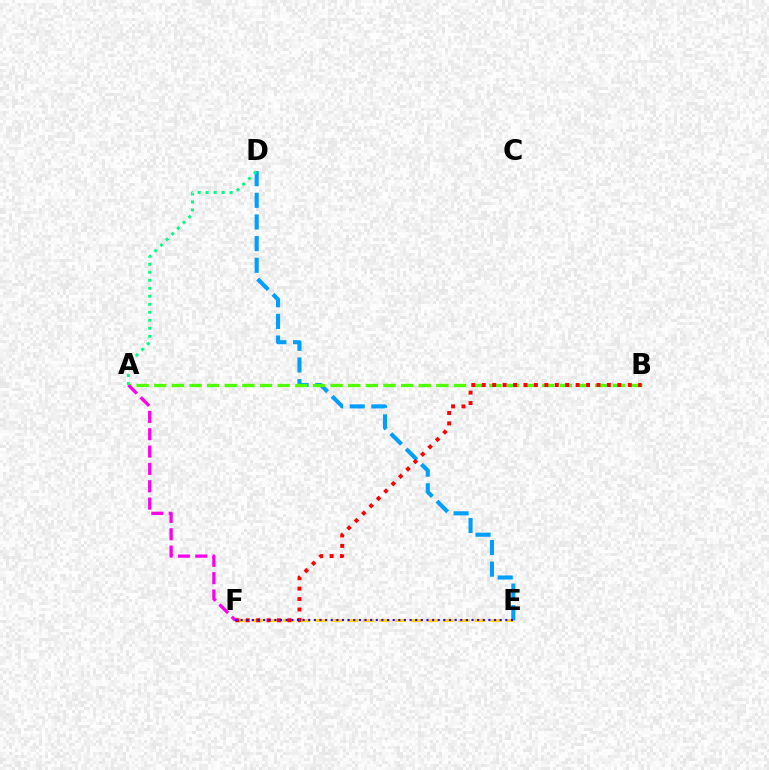{('E', 'F'): [{'color': '#ffd500', 'line_style': 'dashed', 'thickness': 2.17}, {'color': '#3700ff', 'line_style': 'dotted', 'thickness': 1.53}], ('D', 'E'): [{'color': '#009eff', 'line_style': 'dashed', 'thickness': 2.94}], ('A', 'B'): [{'color': '#4fff00', 'line_style': 'dashed', 'thickness': 2.4}], ('B', 'F'): [{'color': '#ff0000', 'line_style': 'dotted', 'thickness': 2.83}], ('A', 'F'): [{'color': '#ff00ed', 'line_style': 'dashed', 'thickness': 2.36}], ('A', 'D'): [{'color': '#00ff86', 'line_style': 'dotted', 'thickness': 2.18}]}